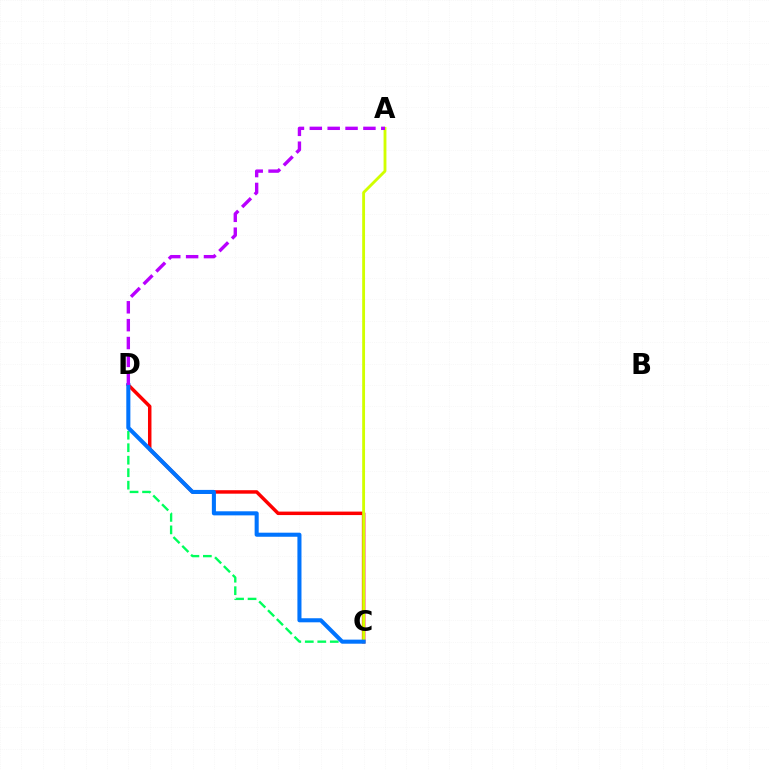{('C', 'D'): [{'color': '#00ff5c', 'line_style': 'dashed', 'thickness': 1.7}, {'color': '#ff0000', 'line_style': 'solid', 'thickness': 2.5}, {'color': '#0074ff', 'line_style': 'solid', 'thickness': 2.93}], ('A', 'C'): [{'color': '#d1ff00', 'line_style': 'solid', 'thickness': 2.05}], ('A', 'D'): [{'color': '#b900ff', 'line_style': 'dashed', 'thickness': 2.43}]}